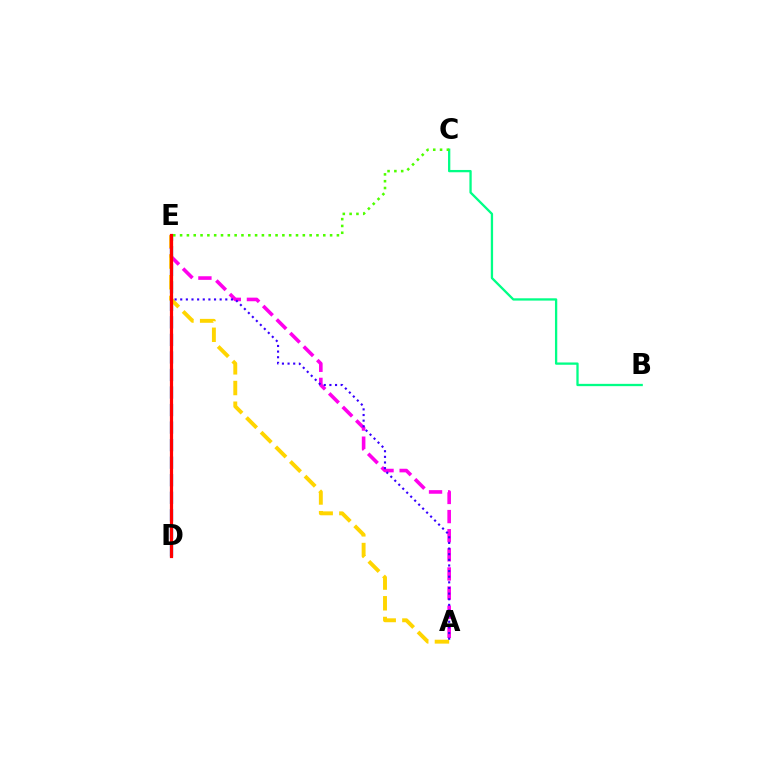{('A', 'E'): [{'color': '#ff00ed', 'line_style': 'dashed', 'thickness': 2.6}, {'color': '#ffd500', 'line_style': 'dashed', 'thickness': 2.81}, {'color': '#3700ff', 'line_style': 'dotted', 'thickness': 1.53}], ('D', 'E'): [{'color': '#009eff', 'line_style': 'dashed', 'thickness': 2.38}, {'color': '#ff0000', 'line_style': 'solid', 'thickness': 2.31}], ('B', 'C'): [{'color': '#00ff86', 'line_style': 'solid', 'thickness': 1.65}], ('C', 'E'): [{'color': '#4fff00', 'line_style': 'dotted', 'thickness': 1.85}]}